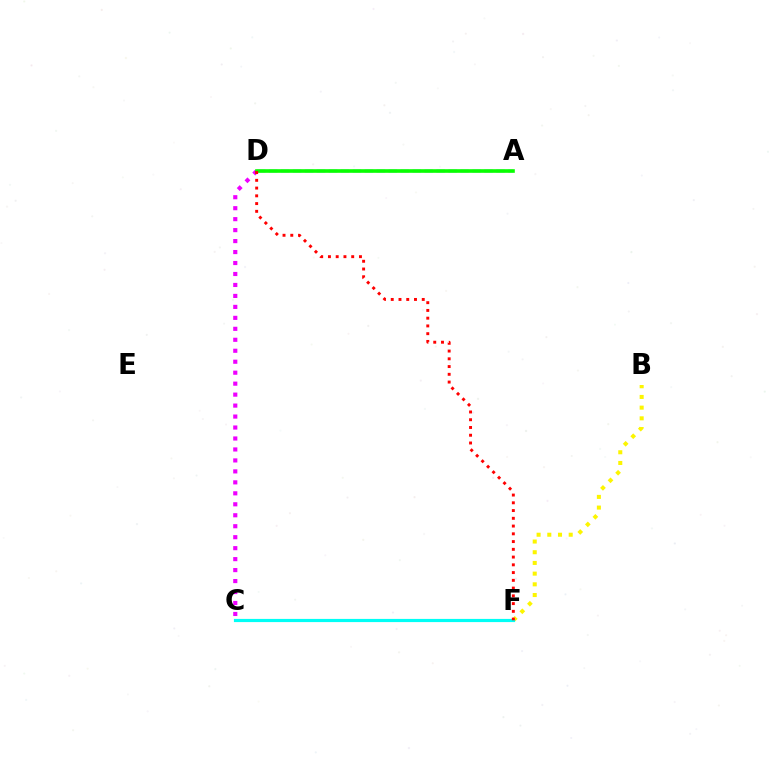{('B', 'F'): [{'color': '#fcf500', 'line_style': 'dotted', 'thickness': 2.91}], ('C', 'D'): [{'color': '#ee00ff', 'line_style': 'dotted', 'thickness': 2.98}], ('A', 'D'): [{'color': '#0010ff', 'line_style': 'dashed', 'thickness': 1.63}, {'color': '#08ff00', 'line_style': 'solid', 'thickness': 2.61}], ('C', 'F'): [{'color': '#00fff6', 'line_style': 'solid', 'thickness': 2.29}], ('D', 'F'): [{'color': '#ff0000', 'line_style': 'dotted', 'thickness': 2.11}]}